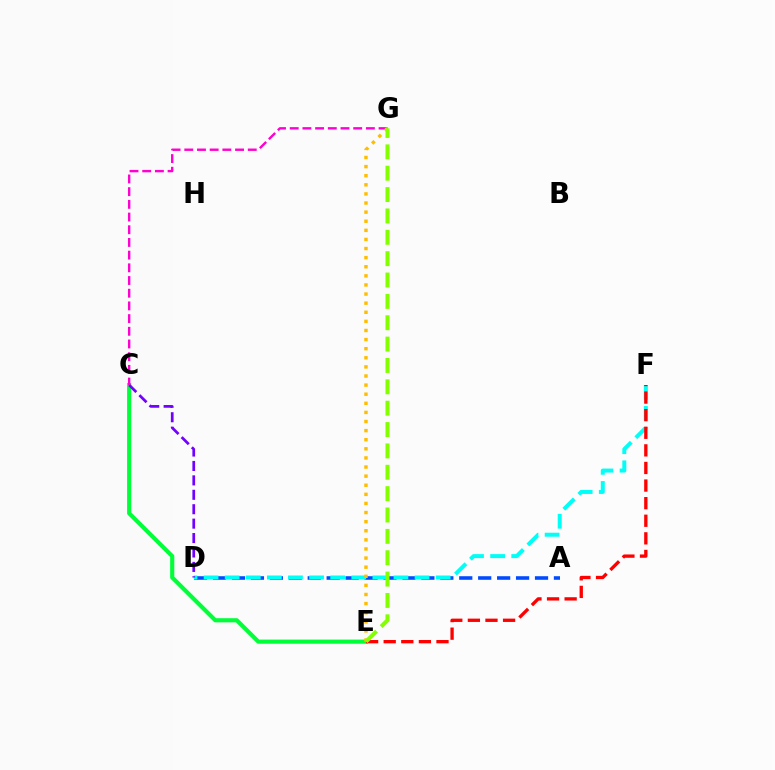{('C', 'E'): [{'color': '#00ff39', 'line_style': 'solid', 'thickness': 2.98}], ('A', 'D'): [{'color': '#004bff', 'line_style': 'dashed', 'thickness': 2.57}], ('D', 'F'): [{'color': '#00fff6', 'line_style': 'dashed', 'thickness': 2.87}], ('E', 'F'): [{'color': '#ff0000', 'line_style': 'dashed', 'thickness': 2.39}], ('C', 'D'): [{'color': '#7200ff', 'line_style': 'dashed', 'thickness': 1.96}], ('C', 'G'): [{'color': '#ff00cf', 'line_style': 'dashed', 'thickness': 1.72}], ('E', 'G'): [{'color': '#ffbd00', 'line_style': 'dotted', 'thickness': 2.47}, {'color': '#84ff00', 'line_style': 'dashed', 'thickness': 2.9}]}